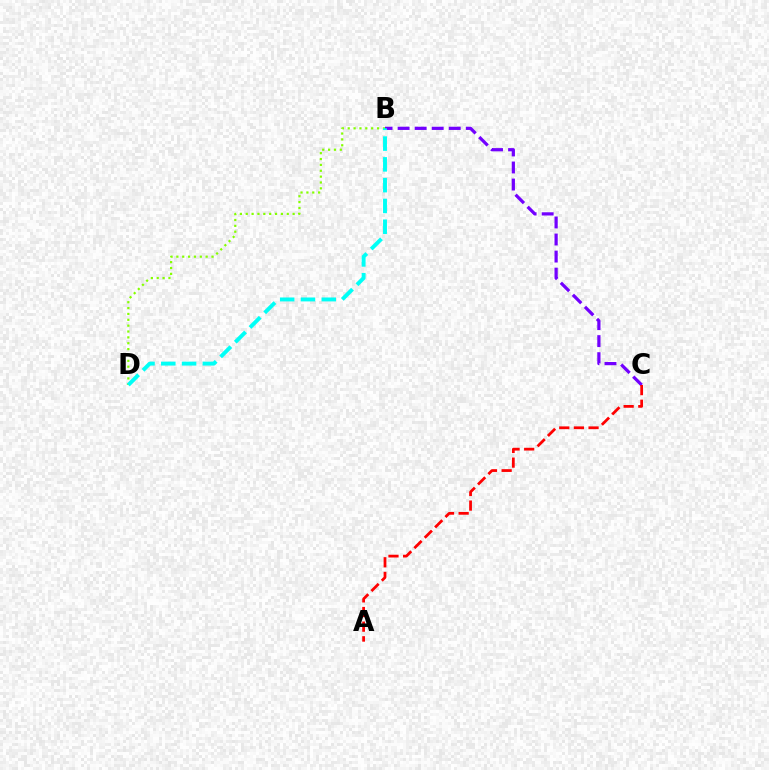{('B', 'D'): [{'color': '#84ff00', 'line_style': 'dotted', 'thickness': 1.59}, {'color': '#00fff6', 'line_style': 'dashed', 'thickness': 2.82}], ('B', 'C'): [{'color': '#7200ff', 'line_style': 'dashed', 'thickness': 2.32}], ('A', 'C'): [{'color': '#ff0000', 'line_style': 'dashed', 'thickness': 1.99}]}